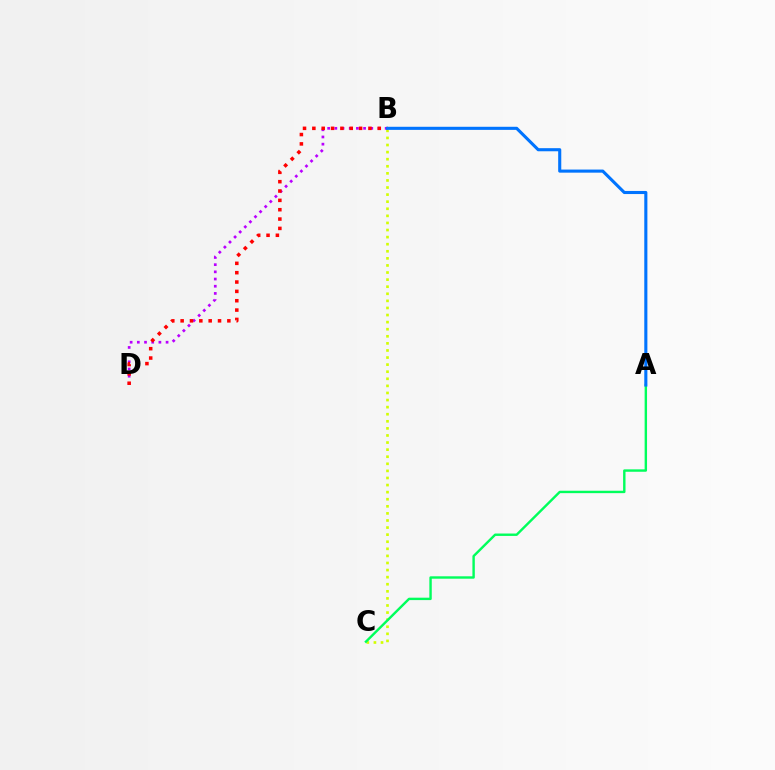{('B', 'D'): [{'color': '#b900ff', 'line_style': 'dotted', 'thickness': 1.95}, {'color': '#ff0000', 'line_style': 'dotted', 'thickness': 2.54}], ('B', 'C'): [{'color': '#d1ff00', 'line_style': 'dotted', 'thickness': 1.92}], ('A', 'C'): [{'color': '#00ff5c', 'line_style': 'solid', 'thickness': 1.73}], ('A', 'B'): [{'color': '#0074ff', 'line_style': 'solid', 'thickness': 2.23}]}